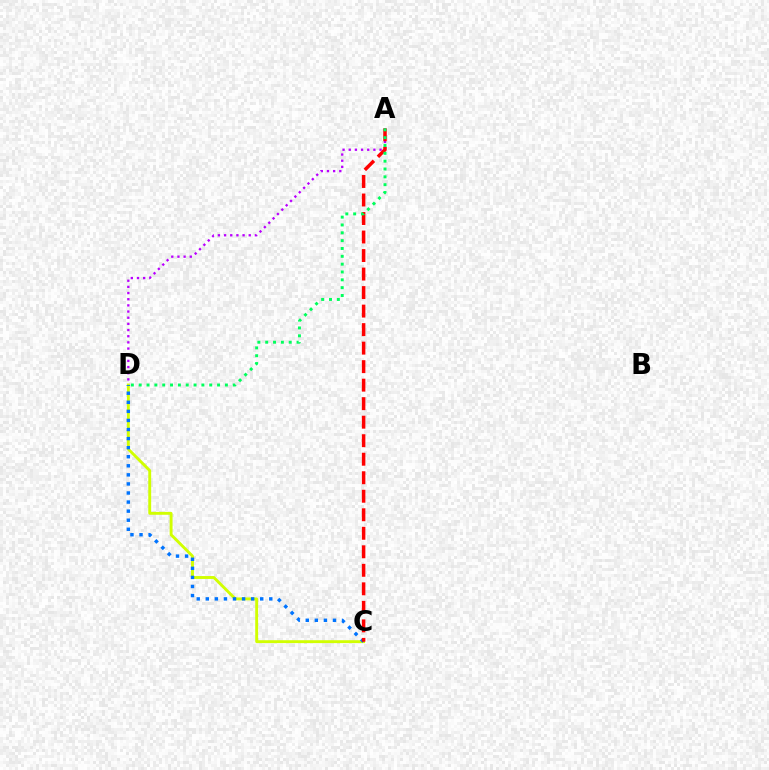{('A', 'D'): [{'color': '#b900ff', 'line_style': 'dotted', 'thickness': 1.68}, {'color': '#00ff5c', 'line_style': 'dotted', 'thickness': 2.13}], ('C', 'D'): [{'color': '#d1ff00', 'line_style': 'solid', 'thickness': 2.08}, {'color': '#0074ff', 'line_style': 'dotted', 'thickness': 2.46}], ('A', 'C'): [{'color': '#ff0000', 'line_style': 'dashed', 'thickness': 2.52}]}